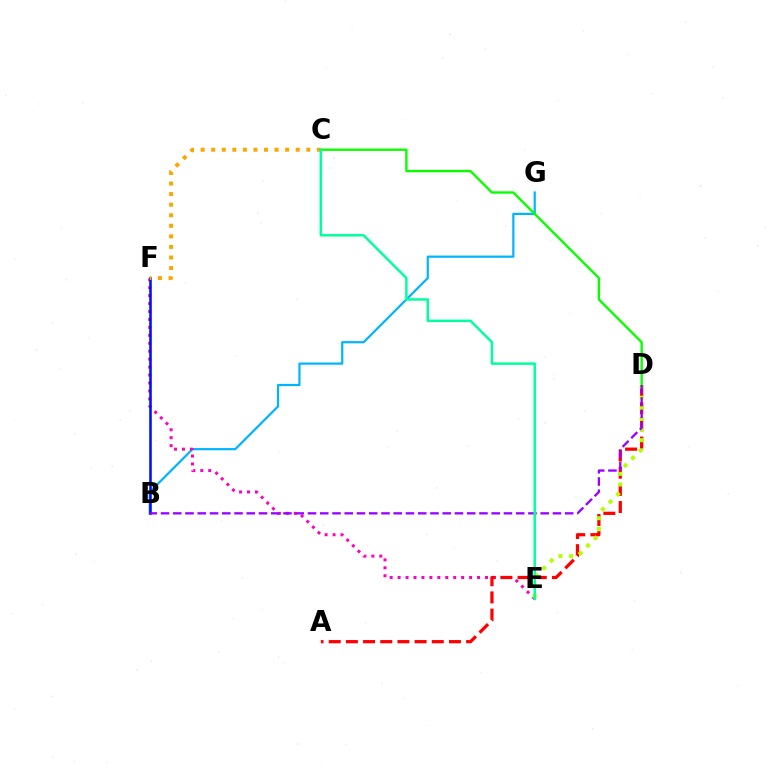{('B', 'G'): [{'color': '#00b5ff', 'line_style': 'solid', 'thickness': 1.59}], ('E', 'F'): [{'color': '#ff00bd', 'line_style': 'dotted', 'thickness': 2.16}], ('A', 'D'): [{'color': '#ff0000', 'line_style': 'dashed', 'thickness': 2.33}], ('D', 'E'): [{'color': '#b3ff00', 'line_style': 'dotted', 'thickness': 2.89}], ('C', 'D'): [{'color': '#08ff00', 'line_style': 'solid', 'thickness': 1.7}], ('B', 'F'): [{'color': '#0010ff', 'line_style': 'solid', 'thickness': 1.86}], ('B', 'D'): [{'color': '#9b00ff', 'line_style': 'dashed', 'thickness': 1.66}], ('C', 'F'): [{'color': '#ffa500', 'line_style': 'dotted', 'thickness': 2.87}], ('C', 'E'): [{'color': '#00ff9d', 'line_style': 'solid', 'thickness': 1.79}]}